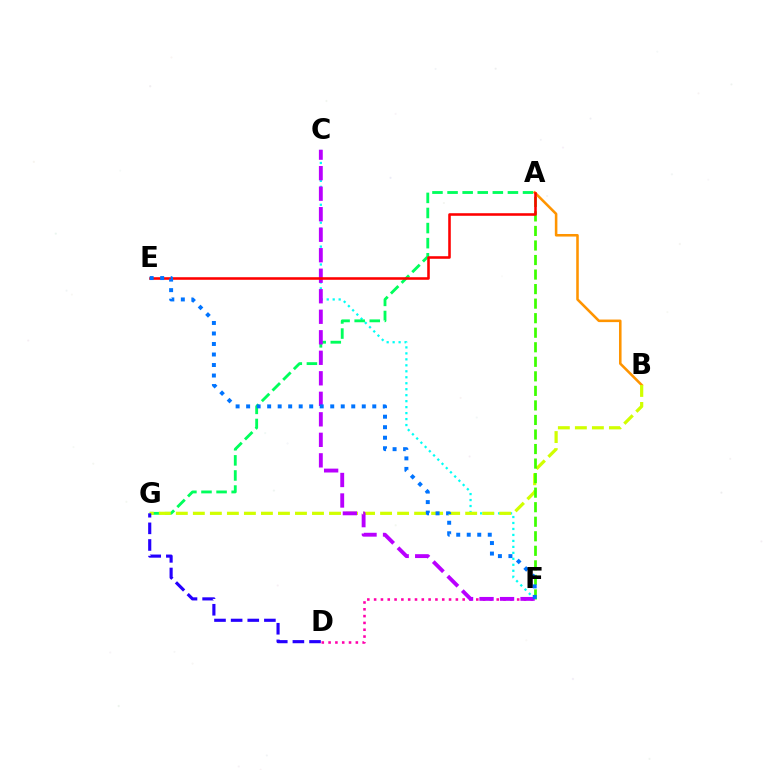{('C', 'F'): [{'color': '#00fff6', 'line_style': 'dotted', 'thickness': 1.62}, {'color': '#b900ff', 'line_style': 'dashed', 'thickness': 2.79}], ('D', 'F'): [{'color': '#ff00ac', 'line_style': 'dotted', 'thickness': 1.85}], ('A', 'G'): [{'color': '#00ff5c', 'line_style': 'dashed', 'thickness': 2.05}], ('A', 'B'): [{'color': '#ff9400', 'line_style': 'solid', 'thickness': 1.84}], ('B', 'G'): [{'color': '#d1ff00', 'line_style': 'dashed', 'thickness': 2.31}], ('A', 'F'): [{'color': '#3dff00', 'line_style': 'dashed', 'thickness': 1.98}], ('D', 'G'): [{'color': '#2500ff', 'line_style': 'dashed', 'thickness': 2.26}], ('A', 'E'): [{'color': '#ff0000', 'line_style': 'solid', 'thickness': 1.85}], ('E', 'F'): [{'color': '#0074ff', 'line_style': 'dotted', 'thickness': 2.86}]}